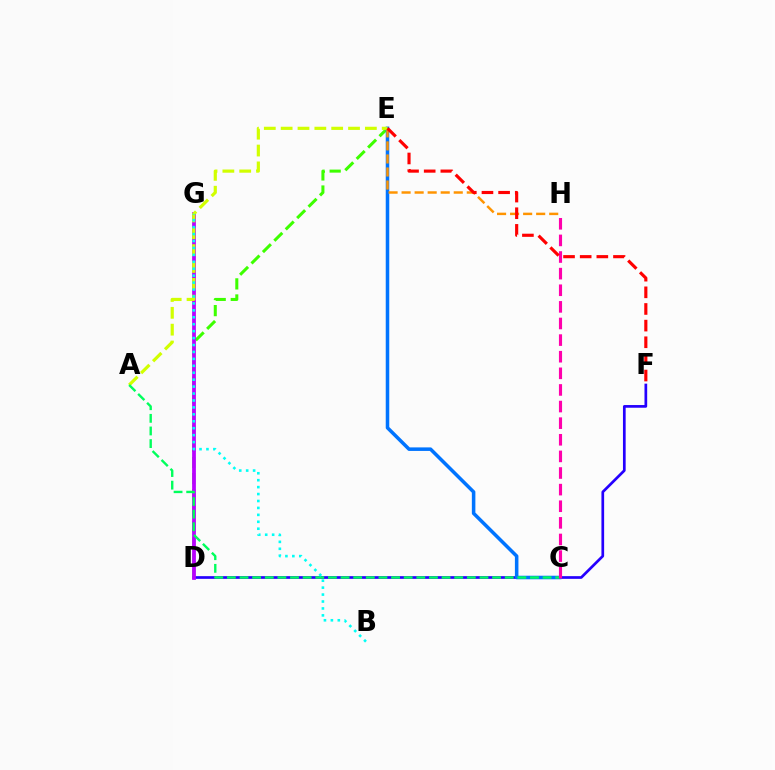{('D', 'F'): [{'color': '#2500ff', 'line_style': 'solid', 'thickness': 1.94}], ('D', 'E'): [{'color': '#3dff00', 'line_style': 'dashed', 'thickness': 2.19}], ('D', 'G'): [{'color': '#b900ff', 'line_style': 'solid', 'thickness': 2.7}], ('C', 'E'): [{'color': '#0074ff', 'line_style': 'solid', 'thickness': 2.55}], ('E', 'H'): [{'color': '#ff9400', 'line_style': 'dashed', 'thickness': 1.77}], ('A', 'E'): [{'color': '#d1ff00', 'line_style': 'dashed', 'thickness': 2.29}], ('A', 'C'): [{'color': '#00ff5c', 'line_style': 'dashed', 'thickness': 1.72}], ('B', 'G'): [{'color': '#00fff6', 'line_style': 'dotted', 'thickness': 1.88}], ('C', 'H'): [{'color': '#ff00ac', 'line_style': 'dashed', 'thickness': 2.26}], ('E', 'F'): [{'color': '#ff0000', 'line_style': 'dashed', 'thickness': 2.26}]}